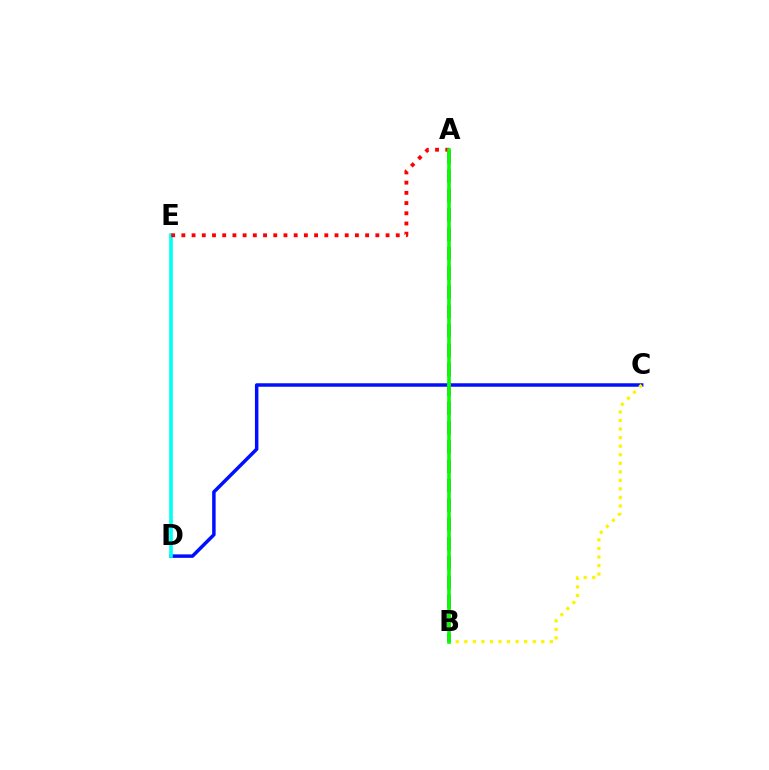{('C', 'D'): [{'color': '#0010ff', 'line_style': 'solid', 'thickness': 2.51}], ('D', 'E'): [{'color': '#00fff6', 'line_style': 'solid', 'thickness': 2.63}], ('B', 'C'): [{'color': '#fcf500', 'line_style': 'dotted', 'thickness': 2.32}], ('A', 'B'): [{'color': '#ee00ff', 'line_style': 'dashed', 'thickness': 2.63}, {'color': '#08ff00', 'line_style': 'solid', 'thickness': 2.63}], ('A', 'E'): [{'color': '#ff0000', 'line_style': 'dotted', 'thickness': 2.77}]}